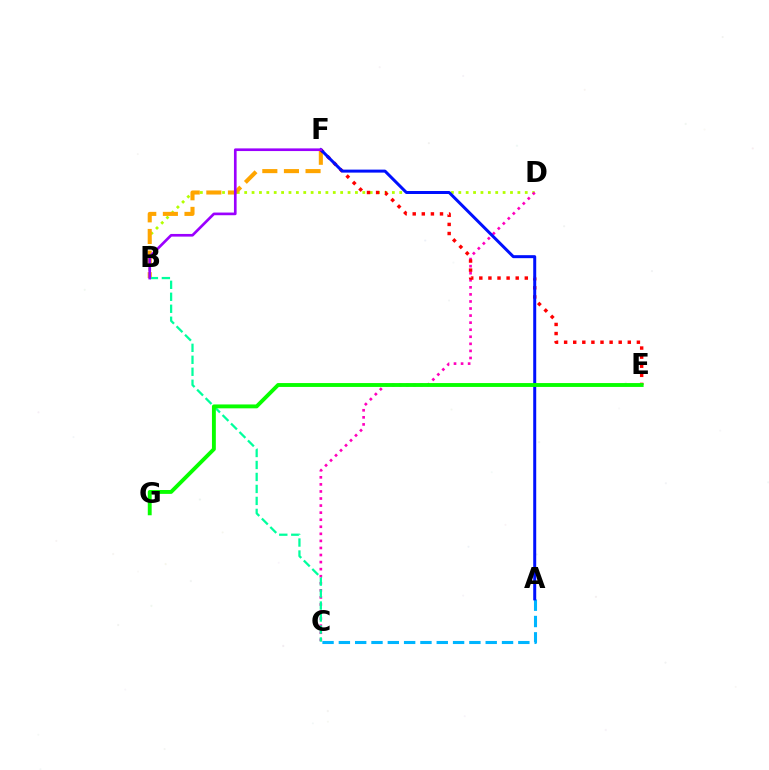{('B', 'D'): [{'color': '#b3ff00', 'line_style': 'dotted', 'thickness': 2.01}], ('B', 'F'): [{'color': '#ffa500', 'line_style': 'dashed', 'thickness': 2.94}, {'color': '#9b00ff', 'line_style': 'solid', 'thickness': 1.92}], ('A', 'C'): [{'color': '#00b5ff', 'line_style': 'dashed', 'thickness': 2.22}], ('C', 'D'): [{'color': '#ff00bd', 'line_style': 'dotted', 'thickness': 1.92}], ('E', 'F'): [{'color': '#ff0000', 'line_style': 'dotted', 'thickness': 2.47}], ('B', 'C'): [{'color': '#00ff9d', 'line_style': 'dashed', 'thickness': 1.63}], ('A', 'F'): [{'color': '#0010ff', 'line_style': 'solid', 'thickness': 2.16}], ('E', 'G'): [{'color': '#08ff00', 'line_style': 'solid', 'thickness': 2.79}]}